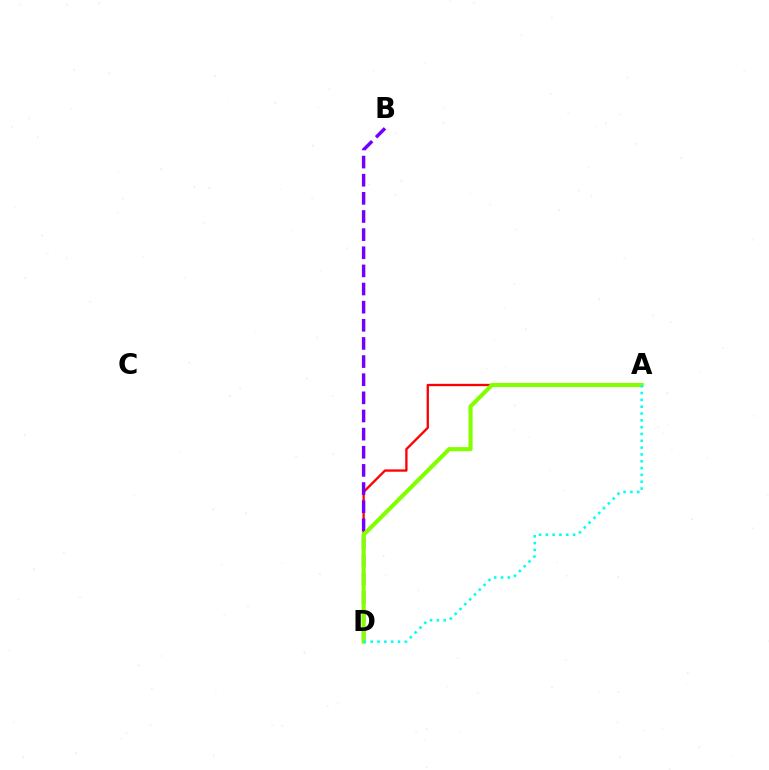{('A', 'D'): [{'color': '#ff0000', 'line_style': 'solid', 'thickness': 1.67}, {'color': '#84ff00', 'line_style': 'solid', 'thickness': 2.97}, {'color': '#00fff6', 'line_style': 'dotted', 'thickness': 1.85}], ('B', 'D'): [{'color': '#7200ff', 'line_style': 'dashed', 'thickness': 2.46}]}